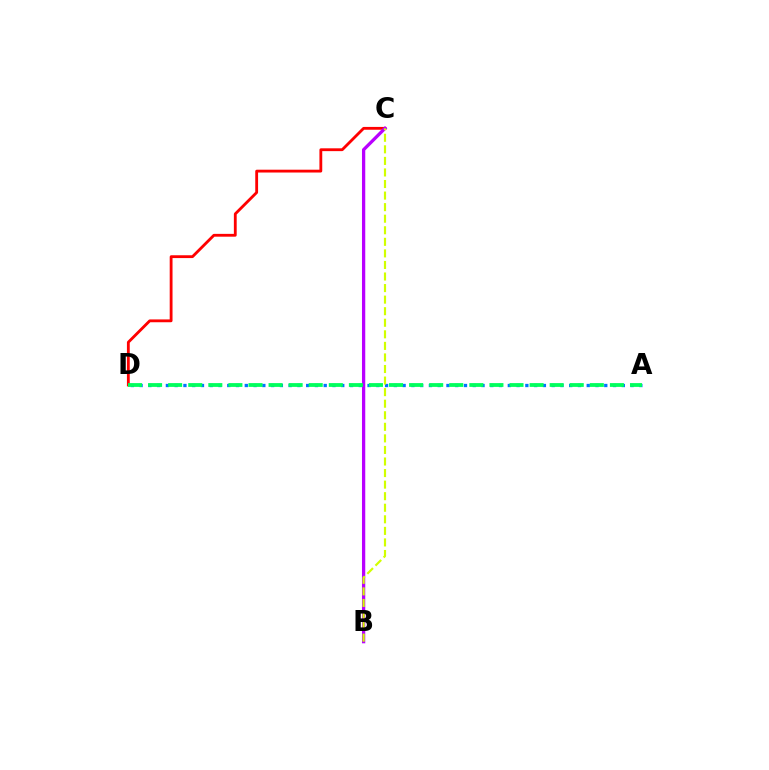{('A', 'D'): [{'color': '#0074ff', 'line_style': 'dotted', 'thickness': 2.38}, {'color': '#00ff5c', 'line_style': 'dashed', 'thickness': 2.73}], ('C', 'D'): [{'color': '#ff0000', 'line_style': 'solid', 'thickness': 2.03}], ('B', 'C'): [{'color': '#b900ff', 'line_style': 'solid', 'thickness': 2.36}, {'color': '#d1ff00', 'line_style': 'dashed', 'thickness': 1.57}]}